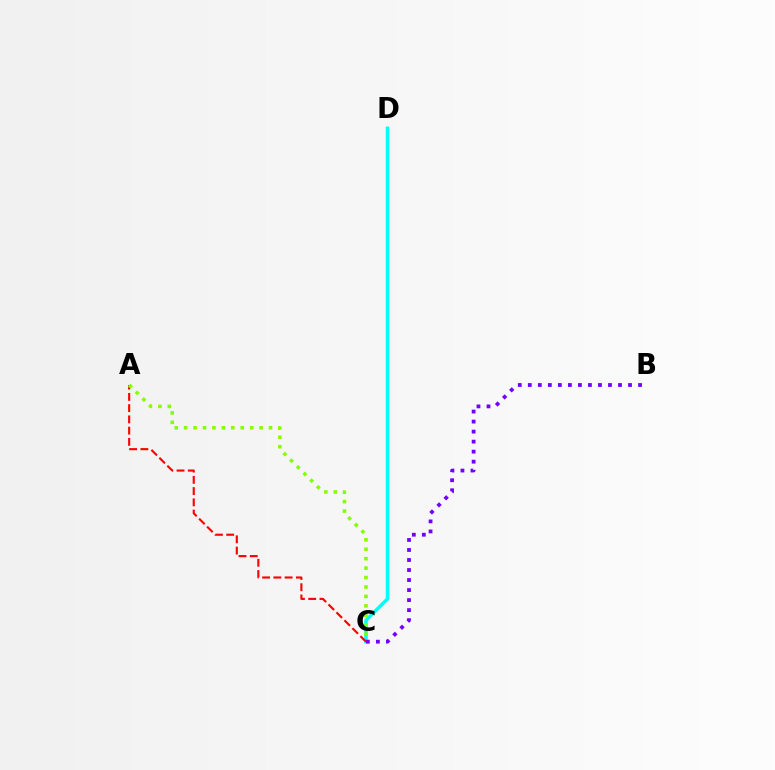{('C', 'D'): [{'color': '#00fff6', 'line_style': 'solid', 'thickness': 2.5}], ('B', 'C'): [{'color': '#7200ff', 'line_style': 'dotted', 'thickness': 2.72}], ('A', 'C'): [{'color': '#ff0000', 'line_style': 'dashed', 'thickness': 1.53}, {'color': '#84ff00', 'line_style': 'dotted', 'thickness': 2.56}]}